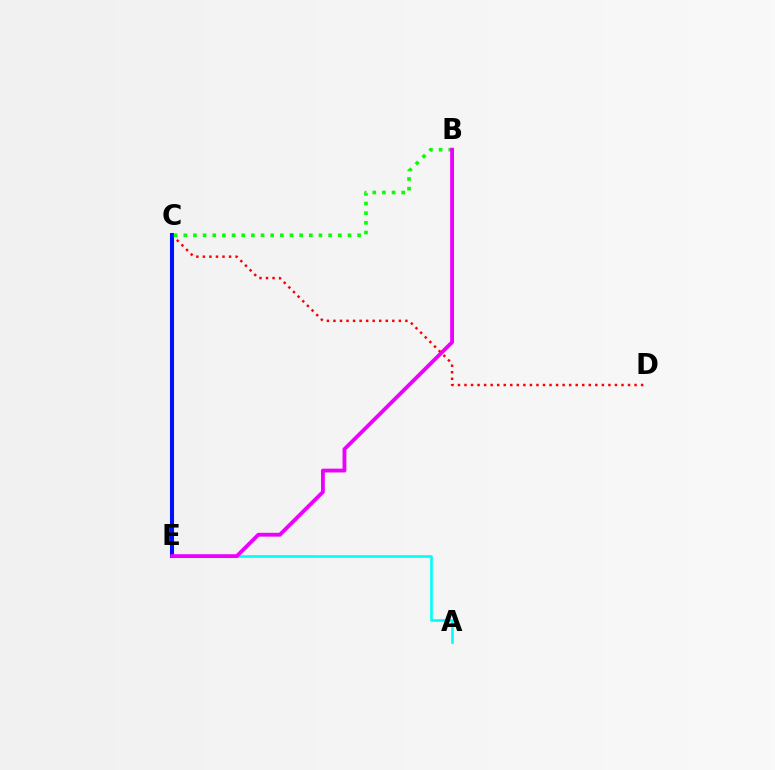{('C', 'E'): [{'color': '#fcf500', 'line_style': 'dotted', 'thickness': 1.98}, {'color': '#0010ff', 'line_style': 'solid', 'thickness': 2.93}], ('A', 'E'): [{'color': '#00fff6', 'line_style': 'solid', 'thickness': 1.91}], ('C', 'D'): [{'color': '#ff0000', 'line_style': 'dotted', 'thickness': 1.78}], ('B', 'C'): [{'color': '#08ff00', 'line_style': 'dotted', 'thickness': 2.62}], ('B', 'E'): [{'color': '#ee00ff', 'line_style': 'solid', 'thickness': 2.76}]}